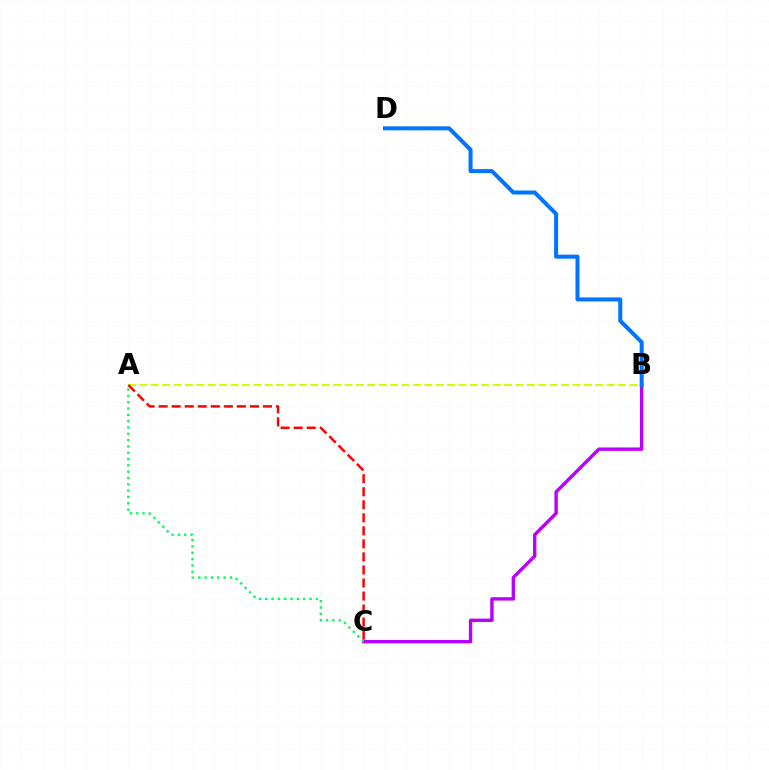{('B', 'C'): [{'color': '#b900ff', 'line_style': 'solid', 'thickness': 2.45}], ('A', 'B'): [{'color': '#d1ff00', 'line_style': 'dashed', 'thickness': 1.55}], ('A', 'C'): [{'color': '#00ff5c', 'line_style': 'dotted', 'thickness': 1.72}, {'color': '#ff0000', 'line_style': 'dashed', 'thickness': 1.77}], ('B', 'D'): [{'color': '#0074ff', 'line_style': 'solid', 'thickness': 2.89}]}